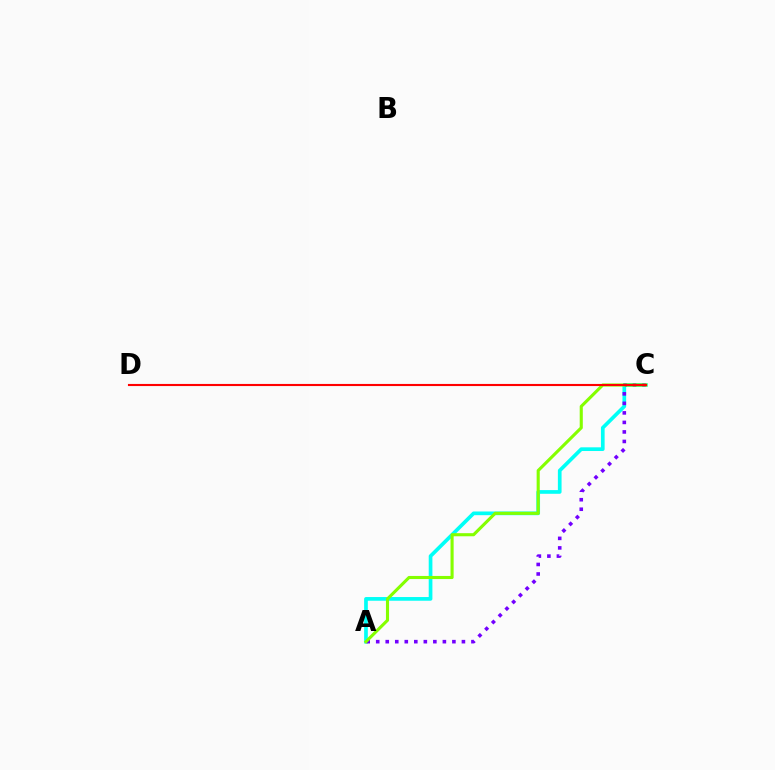{('A', 'C'): [{'color': '#00fff6', 'line_style': 'solid', 'thickness': 2.66}, {'color': '#7200ff', 'line_style': 'dotted', 'thickness': 2.59}, {'color': '#84ff00', 'line_style': 'solid', 'thickness': 2.23}], ('C', 'D'): [{'color': '#ff0000', 'line_style': 'solid', 'thickness': 1.53}]}